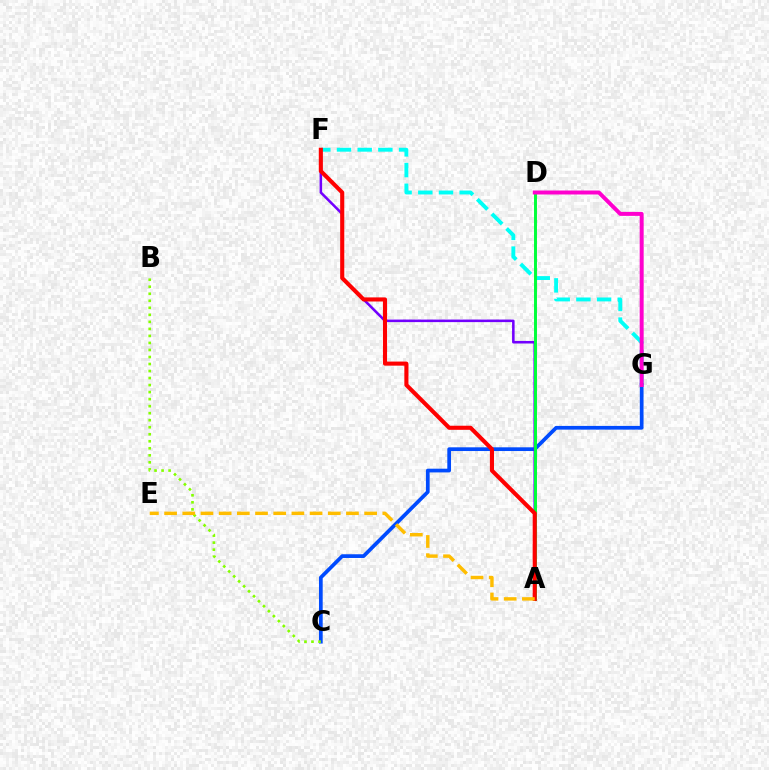{('F', 'G'): [{'color': '#00fff6', 'line_style': 'dashed', 'thickness': 2.81}], ('C', 'G'): [{'color': '#004bff', 'line_style': 'solid', 'thickness': 2.68}], ('A', 'F'): [{'color': '#7200ff', 'line_style': 'solid', 'thickness': 1.84}, {'color': '#ff0000', 'line_style': 'solid', 'thickness': 2.95}], ('B', 'C'): [{'color': '#84ff00', 'line_style': 'dotted', 'thickness': 1.91}], ('A', 'D'): [{'color': '#00ff39', 'line_style': 'solid', 'thickness': 2.13}], ('A', 'E'): [{'color': '#ffbd00', 'line_style': 'dashed', 'thickness': 2.47}], ('D', 'G'): [{'color': '#ff00cf', 'line_style': 'solid', 'thickness': 2.86}]}